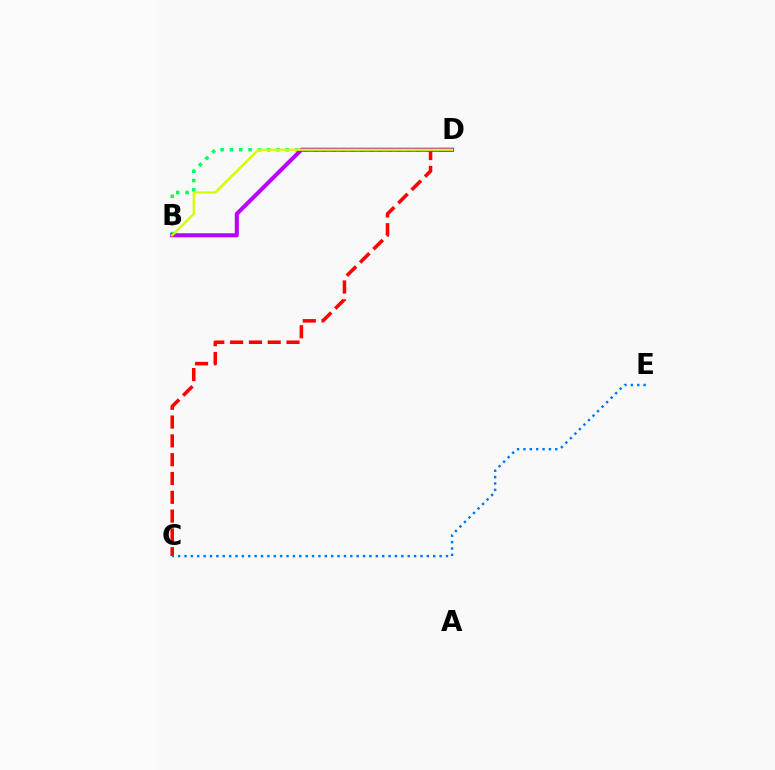{('B', 'D'): [{'color': '#00ff5c', 'line_style': 'dotted', 'thickness': 2.53}, {'color': '#b900ff', 'line_style': 'solid', 'thickness': 2.91}, {'color': '#d1ff00', 'line_style': 'solid', 'thickness': 1.65}], ('C', 'D'): [{'color': '#ff0000', 'line_style': 'dashed', 'thickness': 2.56}], ('C', 'E'): [{'color': '#0074ff', 'line_style': 'dotted', 'thickness': 1.73}]}